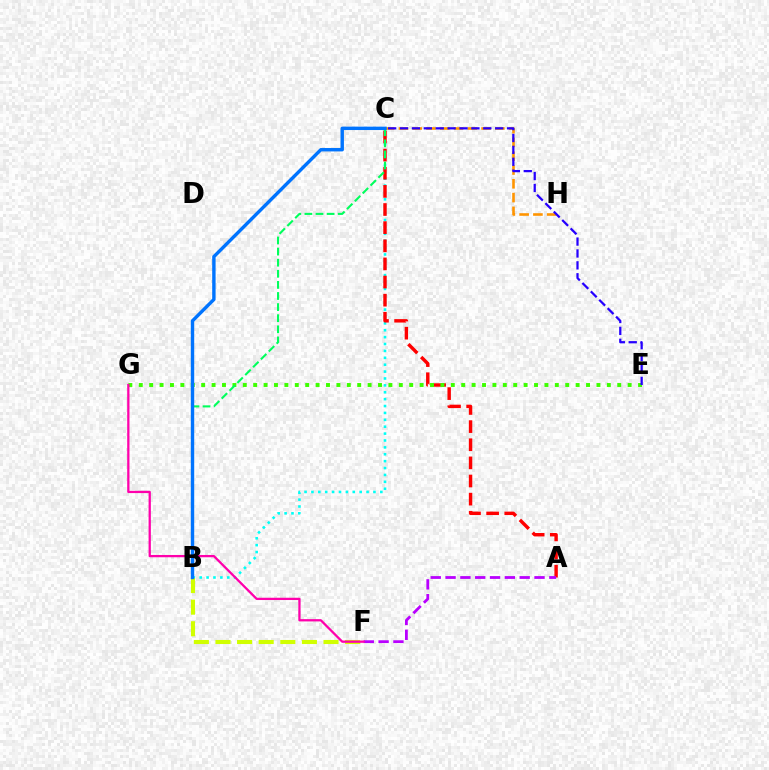{('B', 'C'): [{'color': '#00fff6', 'line_style': 'dotted', 'thickness': 1.87}, {'color': '#00ff5c', 'line_style': 'dashed', 'thickness': 1.51}, {'color': '#0074ff', 'line_style': 'solid', 'thickness': 2.45}], ('B', 'F'): [{'color': '#d1ff00', 'line_style': 'dashed', 'thickness': 2.94}], ('A', 'C'): [{'color': '#ff0000', 'line_style': 'dashed', 'thickness': 2.46}], ('E', 'G'): [{'color': '#3dff00', 'line_style': 'dotted', 'thickness': 2.83}], ('C', 'H'): [{'color': '#ff9400', 'line_style': 'dashed', 'thickness': 1.87}], ('A', 'F'): [{'color': '#b900ff', 'line_style': 'dashed', 'thickness': 2.01}], ('F', 'G'): [{'color': '#ff00ac', 'line_style': 'solid', 'thickness': 1.64}], ('C', 'E'): [{'color': '#2500ff', 'line_style': 'dashed', 'thickness': 1.62}]}